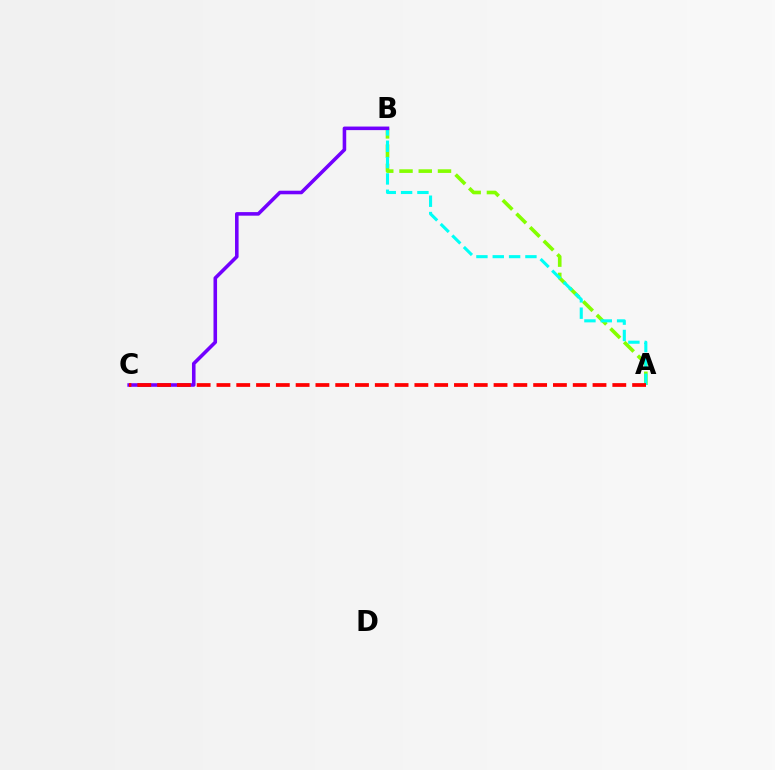{('A', 'B'): [{'color': '#84ff00', 'line_style': 'dashed', 'thickness': 2.61}, {'color': '#00fff6', 'line_style': 'dashed', 'thickness': 2.22}], ('B', 'C'): [{'color': '#7200ff', 'line_style': 'solid', 'thickness': 2.57}], ('A', 'C'): [{'color': '#ff0000', 'line_style': 'dashed', 'thickness': 2.69}]}